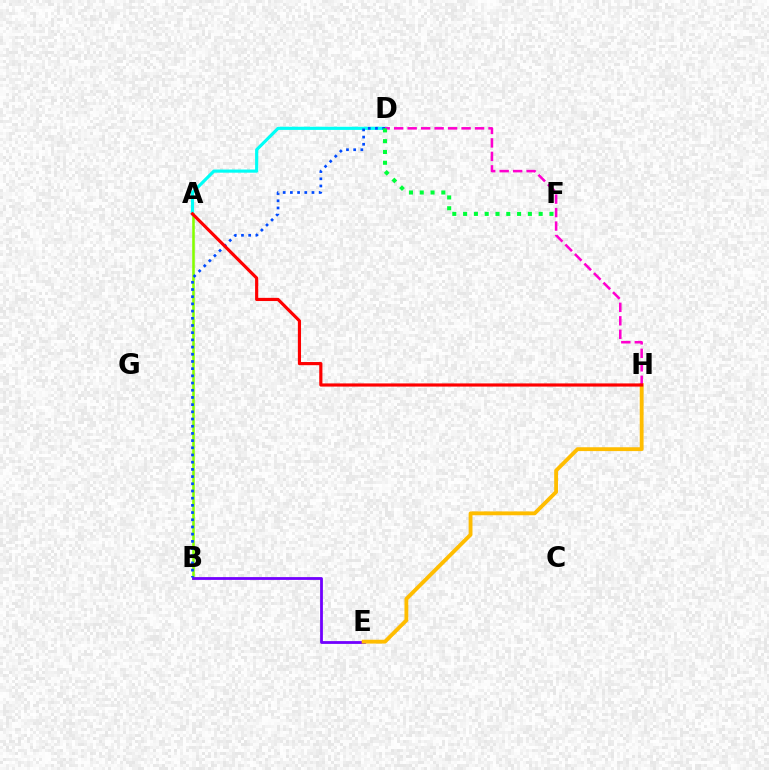{('A', 'B'): [{'color': '#84ff00', 'line_style': 'solid', 'thickness': 1.84}], ('A', 'D'): [{'color': '#00fff6', 'line_style': 'solid', 'thickness': 2.26}], ('B', 'E'): [{'color': '#7200ff', 'line_style': 'solid', 'thickness': 2.01}], ('E', 'H'): [{'color': '#ffbd00', 'line_style': 'solid', 'thickness': 2.77}], ('B', 'D'): [{'color': '#004bff', 'line_style': 'dotted', 'thickness': 1.95}], ('D', 'H'): [{'color': '#ff00cf', 'line_style': 'dashed', 'thickness': 1.83}], ('D', 'F'): [{'color': '#00ff39', 'line_style': 'dotted', 'thickness': 2.93}], ('A', 'H'): [{'color': '#ff0000', 'line_style': 'solid', 'thickness': 2.28}]}